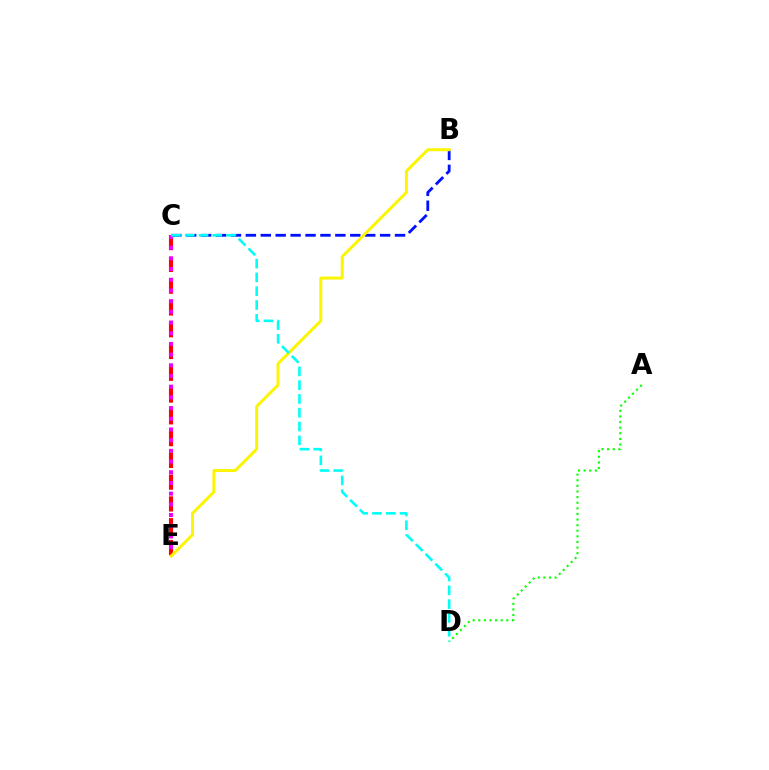{('A', 'D'): [{'color': '#08ff00', 'line_style': 'dotted', 'thickness': 1.52}], ('B', 'C'): [{'color': '#0010ff', 'line_style': 'dashed', 'thickness': 2.03}], ('C', 'E'): [{'color': '#ff0000', 'line_style': 'dashed', 'thickness': 2.96}, {'color': '#ee00ff', 'line_style': 'dotted', 'thickness': 2.91}], ('B', 'E'): [{'color': '#fcf500', 'line_style': 'solid', 'thickness': 2.14}], ('C', 'D'): [{'color': '#00fff6', 'line_style': 'dashed', 'thickness': 1.87}]}